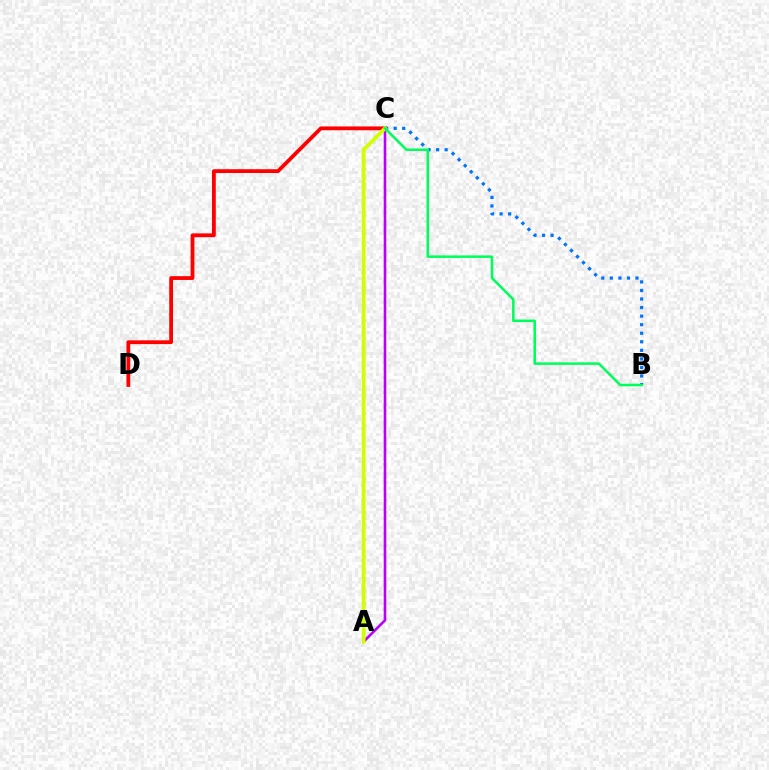{('B', 'C'): [{'color': '#0074ff', 'line_style': 'dotted', 'thickness': 2.32}, {'color': '#00ff5c', 'line_style': 'solid', 'thickness': 1.83}], ('C', 'D'): [{'color': '#ff0000', 'line_style': 'solid', 'thickness': 2.73}], ('A', 'C'): [{'color': '#b900ff', 'line_style': 'solid', 'thickness': 1.87}, {'color': '#d1ff00', 'line_style': 'solid', 'thickness': 2.73}]}